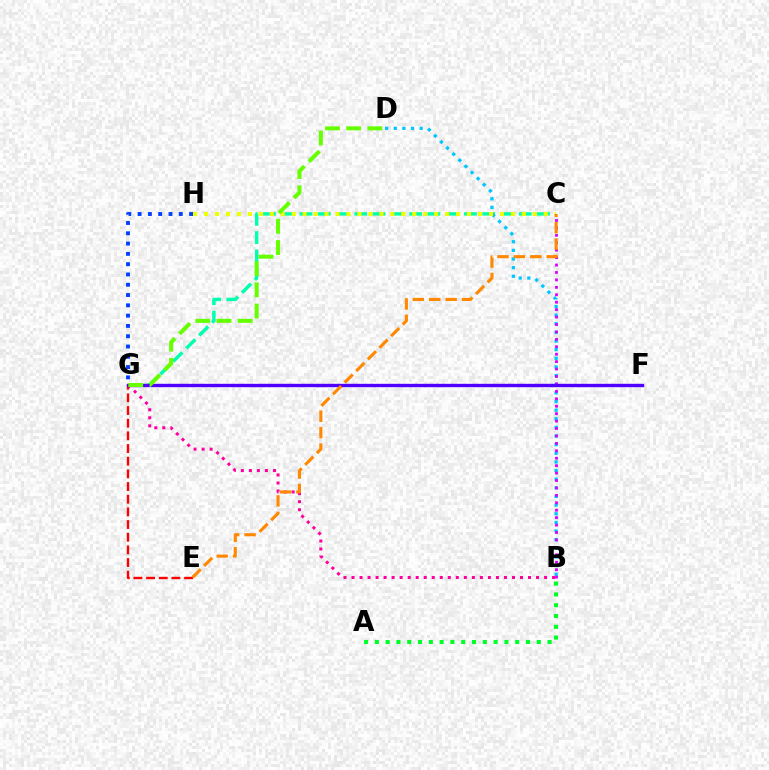{('E', 'G'): [{'color': '#ff0000', 'line_style': 'dashed', 'thickness': 1.72}], ('A', 'B'): [{'color': '#00ff27', 'line_style': 'dotted', 'thickness': 2.93}], ('C', 'G'): [{'color': '#00ffaf', 'line_style': 'dashed', 'thickness': 2.48}], ('B', 'D'): [{'color': '#00c7ff', 'line_style': 'dotted', 'thickness': 2.35}], ('B', 'G'): [{'color': '#ff00a0', 'line_style': 'dotted', 'thickness': 2.18}], ('G', 'H'): [{'color': '#003fff', 'line_style': 'dotted', 'thickness': 2.8}], ('B', 'C'): [{'color': '#d600ff', 'line_style': 'dotted', 'thickness': 2.02}], ('C', 'H'): [{'color': '#eeff00', 'line_style': 'dotted', 'thickness': 2.98}], ('F', 'G'): [{'color': '#4f00ff', 'line_style': 'solid', 'thickness': 2.44}], ('C', 'E'): [{'color': '#ff8800', 'line_style': 'dashed', 'thickness': 2.23}], ('D', 'G'): [{'color': '#66ff00', 'line_style': 'dashed', 'thickness': 2.88}]}